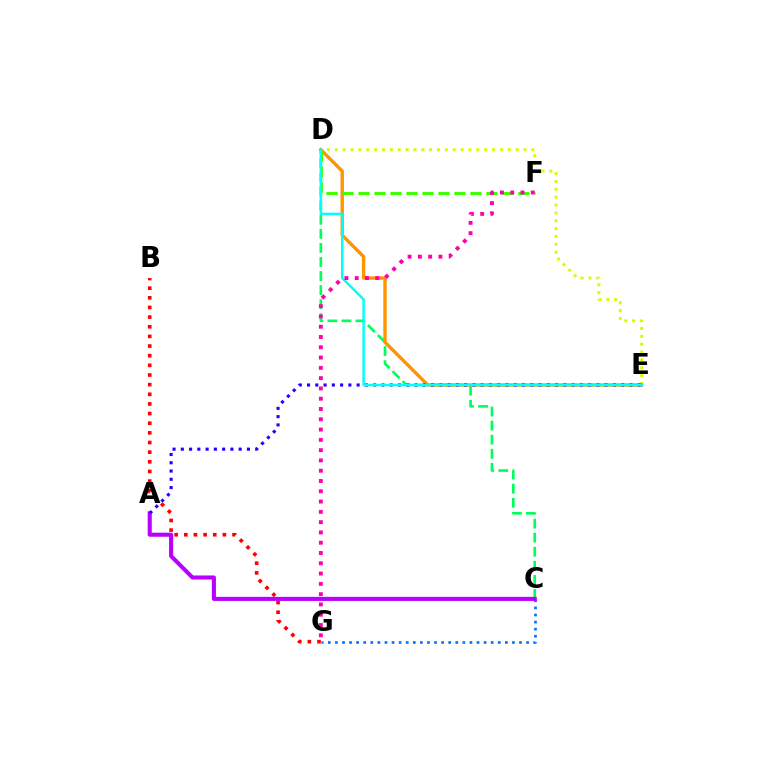{('C', 'G'): [{'color': '#0074ff', 'line_style': 'dotted', 'thickness': 1.92}], ('C', 'D'): [{'color': '#00ff5c', 'line_style': 'dashed', 'thickness': 1.91}], ('D', 'E'): [{'color': '#d1ff00', 'line_style': 'dotted', 'thickness': 2.14}, {'color': '#ff9400', 'line_style': 'solid', 'thickness': 2.44}, {'color': '#00fff6', 'line_style': 'solid', 'thickness': 1.78}], ('B', 'G'): [{'color': '#ff0000', 'line_style': 'dotted', 'thickness': 2.62}], ('A', 'C'): [{'color': '#b900ff', 'line_style': 'solid', 'thickness': 2.93}], ('D', 'F'): [{'color': '#3dff00', 'line_style': 'dashed', 'thickness': 2.17}], ('A', 'E'): [{'color': '#2500ff', 'line_style': 'dotted', 'thickness': 2.25}], ('F', 'G'): [{'color': '#ff00ac', 'line_style': 'dotted', 'thickness': 2.79}]}